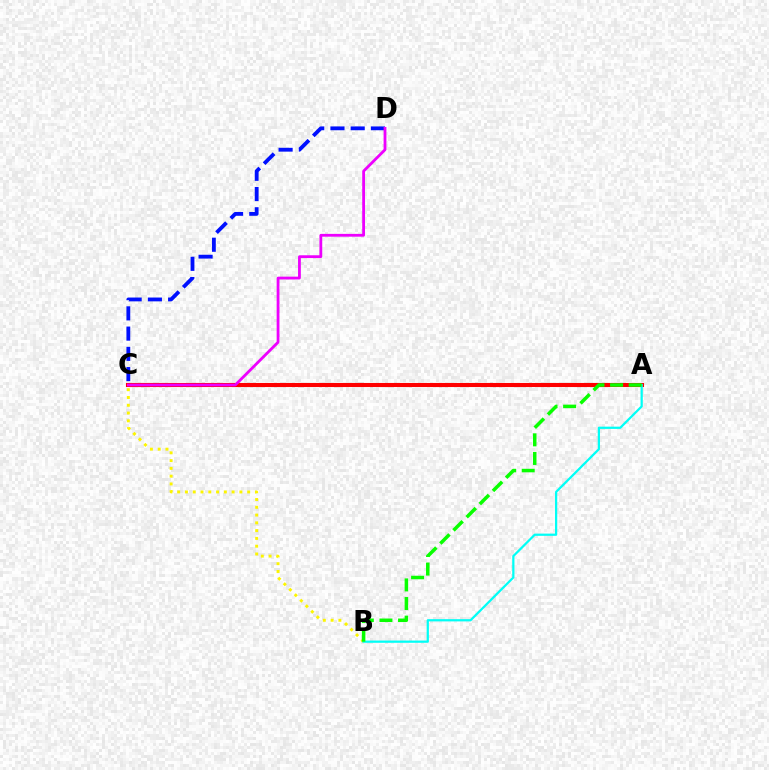{('A', 'C'): [{'color': '#ff0000', 'line_style': 'solid', 'thickness': 2.94}], ('C', 'D'): [{'color': '#0010ff', 'line_style': 'dashed', 'thickness': 2.75}, {'color': '#ee00ff', 'line_style': 'solid', 'thickness': 2.02}], ('B', 'C'): [{'color': '#fcf500', 'line_style': 'dotted', 'thickness': 2.11}], ('A', 'B'): [{'color': '#00fff6', 'line_style': 'solid', 'thickness': 1.61}, {'color': '#08ff00', 'line_style': 'dashed', 'thickness': 2.53}]}